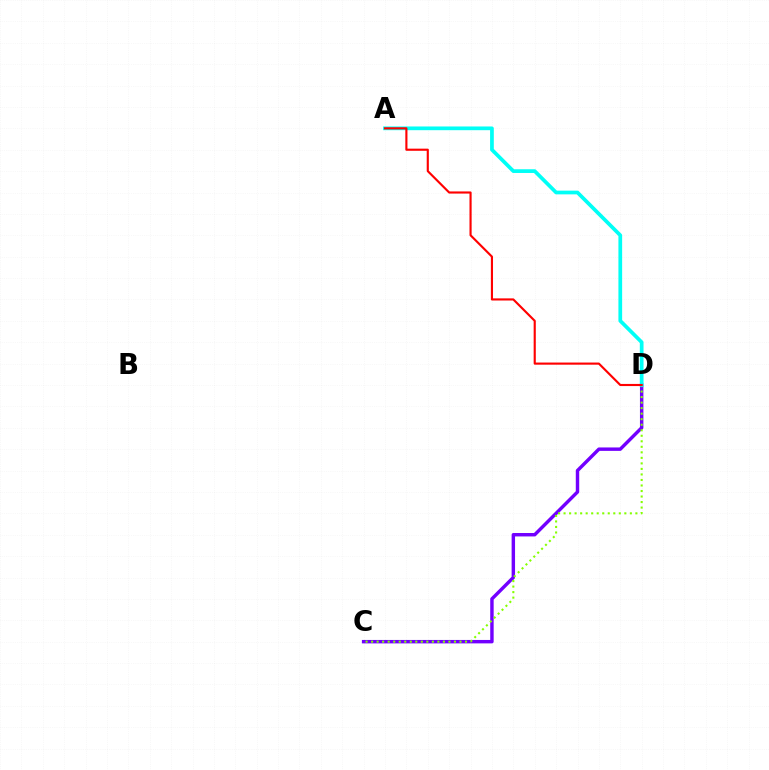{('C', 'D'): [{'color': '#7200ff', 'line_style': 'solid', 'thickness': 2.47}, {'color': '#84ff00', 'line_style': 'dotted', 'thickness': 1.5}], ('A', 'D'): [{'color': '#00fff6', 'line_style': 'solid', 'thickness': 2.68}, {'color': '#ff0000', 'line_style': 'solid', 'thickness': 1.54}]}